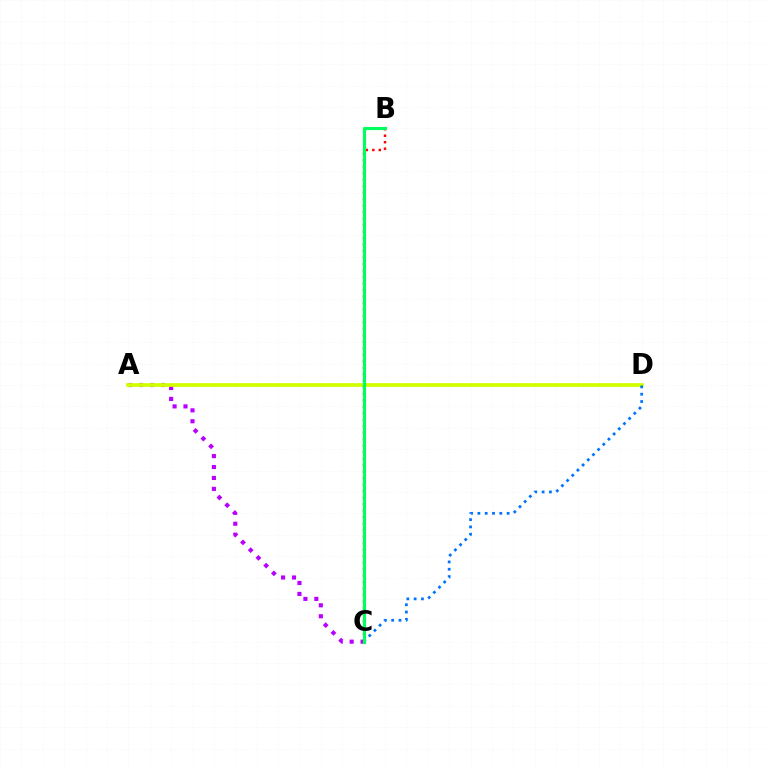{('A', 'C'): [{'color': '#b900ff', 'line_style': 'dotted', 'thickness': 2.97}], ('A', 'D'): [{'color': '#d1ff00', 'line_style': 'solid', 'thickness': 2.68}], ('B', 'C'): [{'color': '#ff0000', 'line_style': 'dotted', 'thickness': 1.76}, {'color': '#00ff5c', 'line_style': 'solid', 'thickness': 2.27}], ('C', 'D'): [{'color': '#0074ff', 'line_style': 'dotted', 'thickness': 1.99}]}